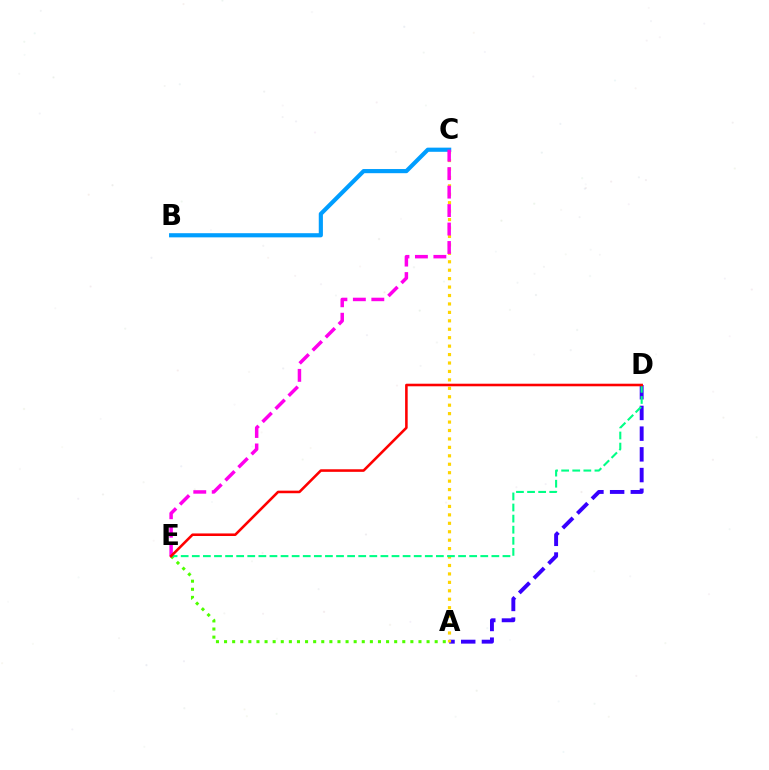{('A', 'D'): [{'color': '#3700ff', 'line_style': 'dashed', 'thickness': 2.81}], ('A', 'E'): [{'color': '#4fff00', 'line_style': 'dotted', 'thickness': 2.2}], ('A', 'C'): [{'color': '#ffd500', 'line_style': 'dotted', 'thickness': 2.29}], ('D', 'E'): [{'color': '#00ff86', 'line_style': 'dashed', 'thickness': 1.51}, {'color': '#ff0000', 'line_style': 'solid', 'thickness': 1.85}], ('B', 'C'): [{'color': '#009eff', 'line_style': 'solid', 'thickness': 2.99}], ('C', 'E'): [{'color': '#ff00ed', 'line_style': 'dashed', 'thickness': 2.51}]}